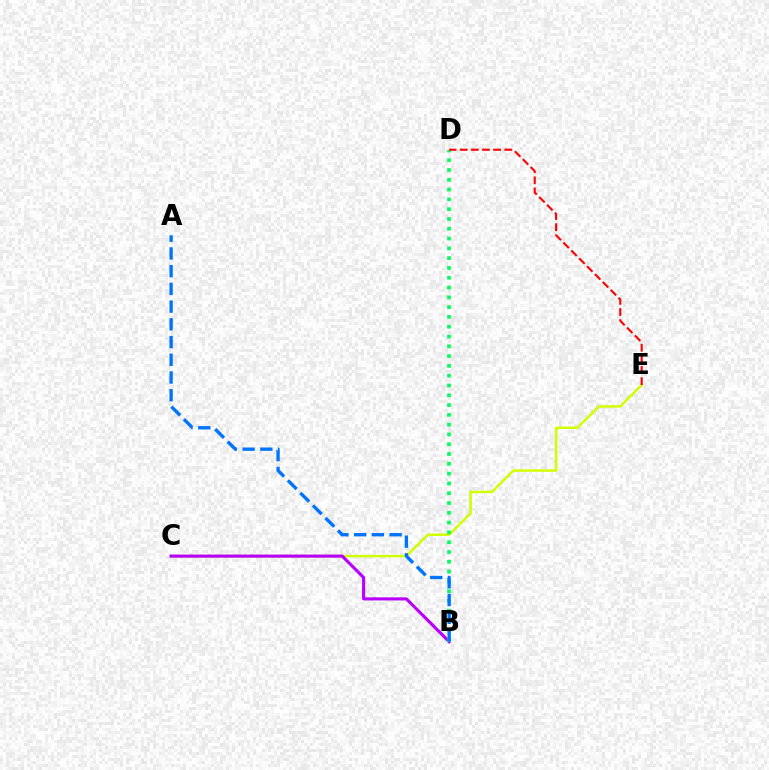{('C', 'E'): [{'color': '#d1ff00', 'line_style': 'solid', 'thickness': 1.78}], ('B', 'C'): [{'color': '#b900ff', 'line_style': 'solid', 'thickness': 2.24}], ('B', 'D'): [{'color': '#00ff5c', 'line_style': 'dotted', 'thickness': 2.66}], ('D', 'E'): [{'color': '#ff0000', 'line_style': 'dashed', 'thickness': 1.51}], ('A', 'B'): [{'color': '#0074ff', 'line_style': 'dashed', 'thickness': 2.41}]}